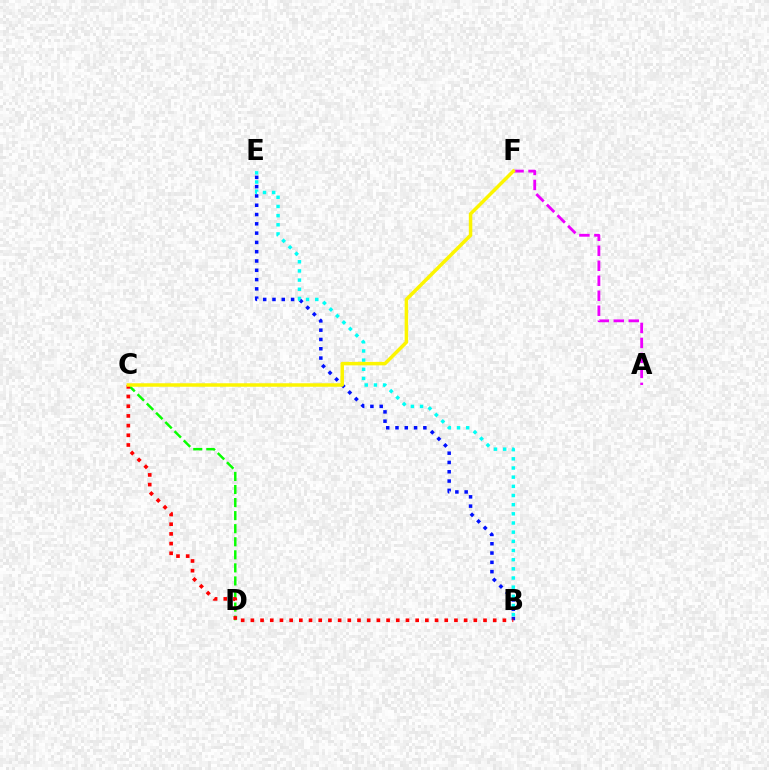{('C', 'D'): [{'color': '#08ff00', 'line_style': 'dashed', 'thickness': 1.77}], ('B', 'E'): [{'color': '#0010ff', 'line_style': 'dotted', 'thickness': 2.52}, {'color': '#00fff6', 'line_style': 'dotted', 'thickness': 2.49}], ('B', 'C'): [{'color': '#ff0000', 'line_style': 'dotted', 'thickness': 2.63}], ('A', 'F'): [{'color': '#ee00ff', 'line_style': 'dashed', 'thickness': 2.04}], ('C', 'F'): [{'color': '#fcf500', 'line_style': 'solid', 'thickness': 2.52}]}